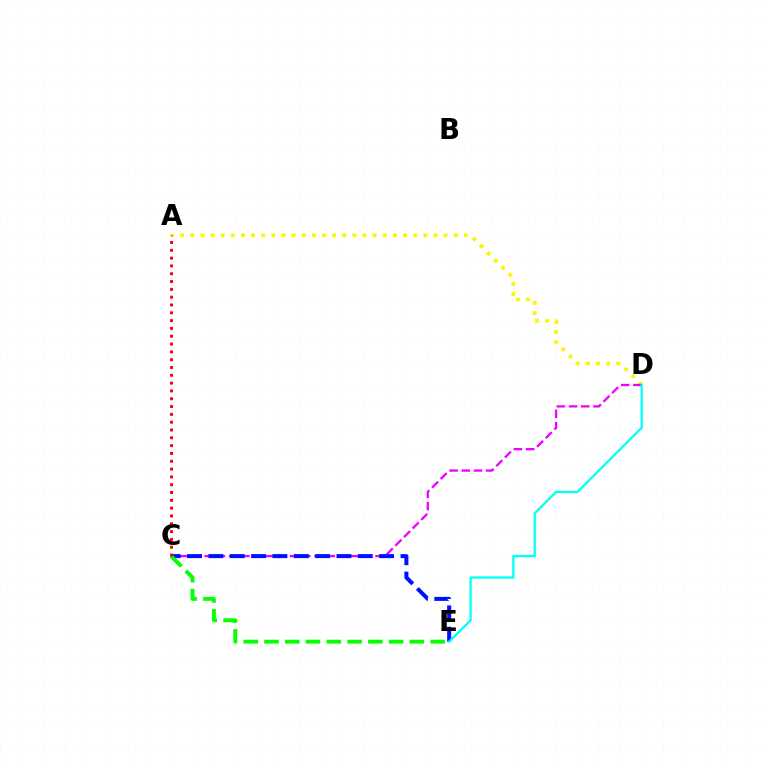{('A', 'D'): [{'color': '#fcf500', 'line_style': 'dotted', 'thickness': 2.75}], ('C', 'D'): [{'color': '#ee00ff', 'line_style': 'dashed', 'thickness': 1.66}], ('C', 'E'): [{'color': '#0010ff', 'line_style': 'dashed', 'thickness': 2.9}, {'color': '#08ff00', 'line_style': 'dashed', 'thickness': 2.82}], ('D', 'E'): [{'color': '#00fff6', 'line_style': 'solid', 'thickness': 1.64}], ('A', 'C'): [{'color': '#ff0000', 'line_style': 'dotted', 'thickness': 2.12}]}